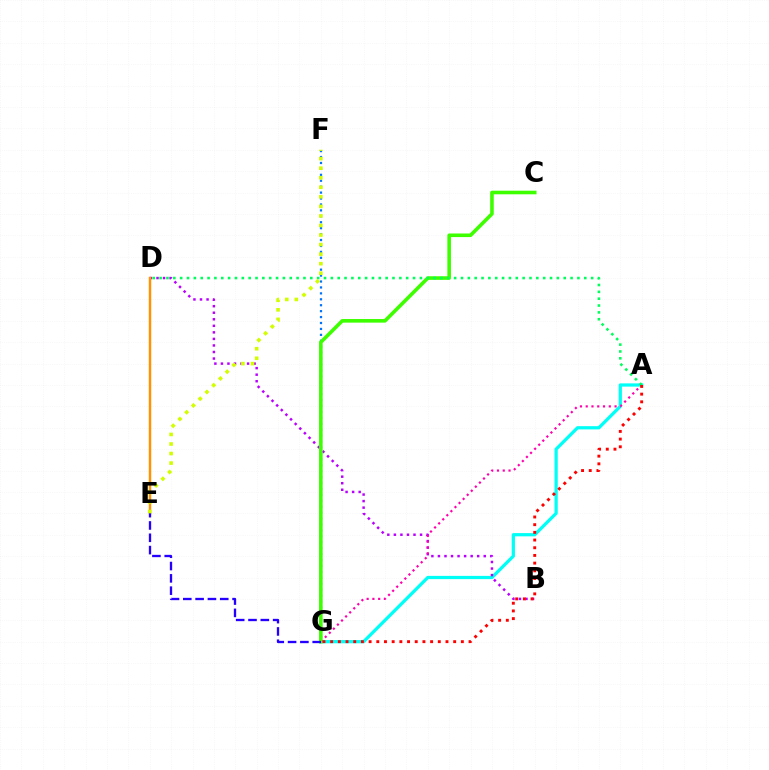{('A', 'G'): [{'color': '#00fff6', 'line_style': 'solid', 'thickness': 2.33}, {'color': '#ff00ac', 'line_style': 'dotted', 'thickness': 1.57}, {'color': '#ff0000', 'line_style': 'dotted', 'thickness': 2.09}], ('B', 'D'): [{'color': '#b900ff', 'line_style': 'dotted', 'thickness': 1.78}], ('F', 'G'): [{'color': '#0074ff', 'line_style': 'dotted', 'thickness': 1.61}], ('C', 'G'): [{'color': '#3dff00', 'line_style': 'solid', 'thickness': 2.59}], ('A', 'D'): [{'color': '#00ff5c', 'line_style': 'dotted', 'thickness': 1.86}], ('D', 'E'): [{'color': '#ff9400', 'line_style': 'solid', 'thickness': 1.77}], ('E', 'G'): [{'color': '#2500ff', 'line_style': 'dashed', 'thickness': 1.67}], ('E', 'F'): [{'color': '#d1ff00', 'line_style': 'dotted', 'thickness': 2.59}]}